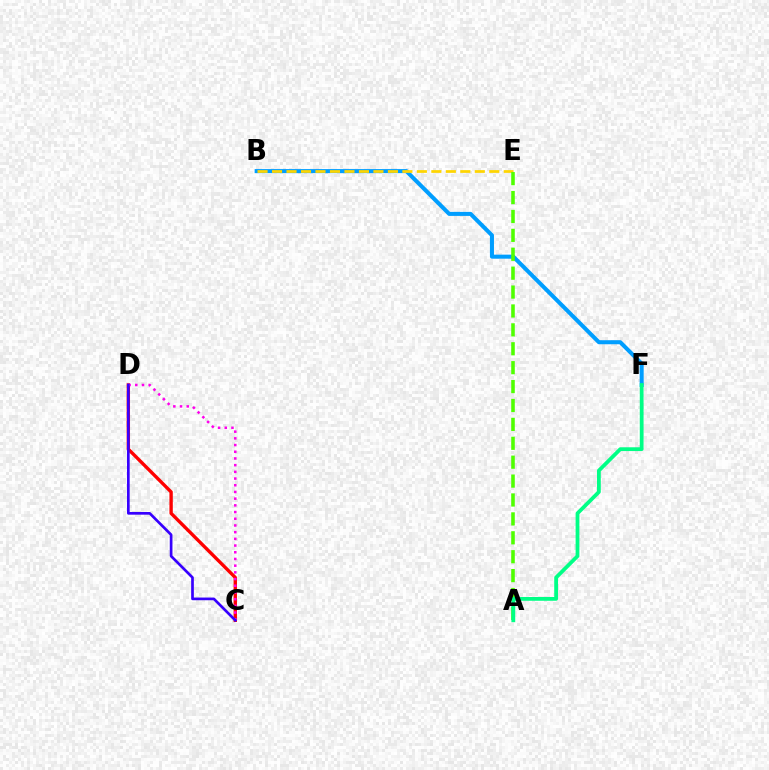{('B', 'F'): [{'color': '#009eff', 'line_style': 'solid', 'thickness': 2.91}], ('B', 'E'): [{'color': '#ffd500', 'line_style': 'dashed', 'thickness': 1.97}], ('C', 'D'): [{'color': '#ff0000', 'line_style': 'solid', 'thickness': 2.42}, {'color': '#ff00ed', 'line_style': 'dotted', 'thickness': 1.82}, {'color': '#3700ff', 'line_style': 'solid', 'thickness': 1.93}], ('A', 'E'): [{'color': '#4fff00', 'line_style': 'dashed', 'thickness': 2.57}], ('A', 'F'): [{'color': '#00ff86', 'line_style': 'solid', 'thickness': 2.72}]}